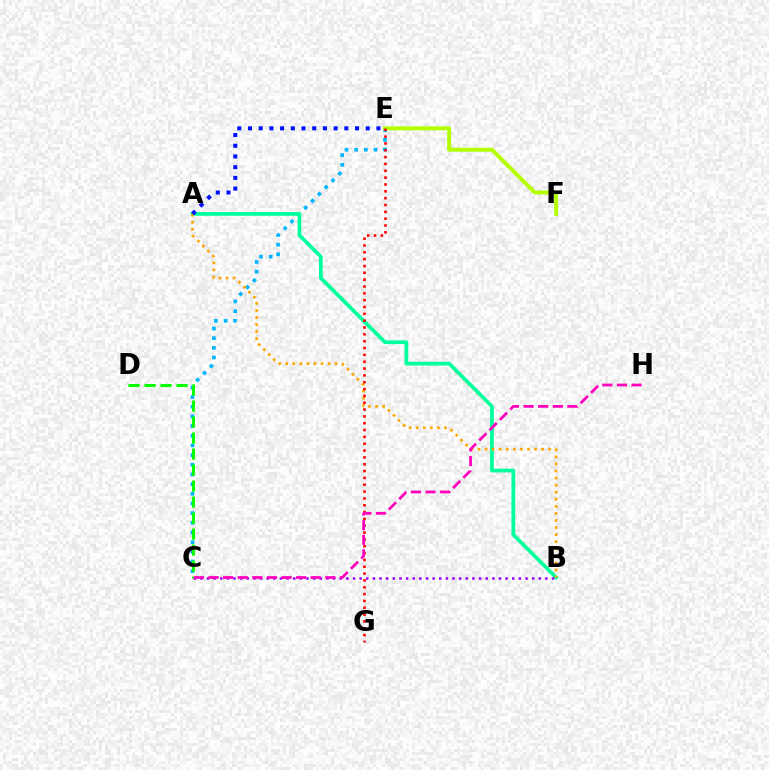{('C', 'E'): [{'color': '#00b5ff', 'line_style': 'dotted', 'thickness': 2.63}], ('A', 'B'): [{'color': '#00ff9d', 'line_style': 'solid', 'thickness': 2.69}, {'color': '#ffa500', 'line_style': 'dotted', 'thickness': 1.92}], ('B', 'C'): [{'color': '#9b00ff', 'line_style': 'dotted', 'thickness': 1.8}], ('E', 'F'): [{'color': '#b3ff00', 'line_style': 'solid', 'thickness': 2.81}], ('C', 'D'): [{'color': '#08ff00', 'line_style': 'dashed', 'thickness': 2.17}], ('E', 'G'): [{'color': '#ff0000', 'line_style': 'dotted', 'thickness': 1.86}], ('A', 'E'): [{'color': '#0010ff', 'line_style': 'dotted', 'thickness': 2.91}], ('C', 'H'): [{'color': '#ff00bd', 'line_style': 'dashed', 'thickness': 1.98}]}